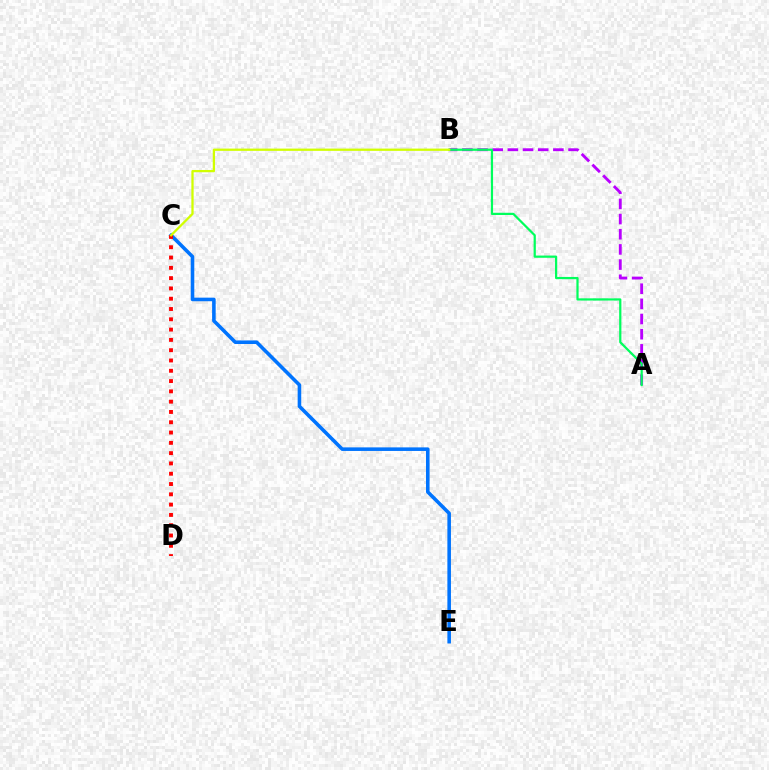{('C', 'E'): [{'color': '#0074ff', 'line_style': 'solid', 'thickness': 2.57}], ('C', 'D'): [{'color': '#ff0000', 'line_style': 'dotted', 'thickness': 2.8}], ('A', 'B'): [{'color': '#b900ff', 'line_style': 'dashed', 'thickness': 2.06}, {'color': '#00ff5c', 'line_style': 'solid', 'thickness': 1.6}], ('B', 'C'): [{'color': '#d1ff00', 'line_style': 'solid', 'thickness': 1.63}]}